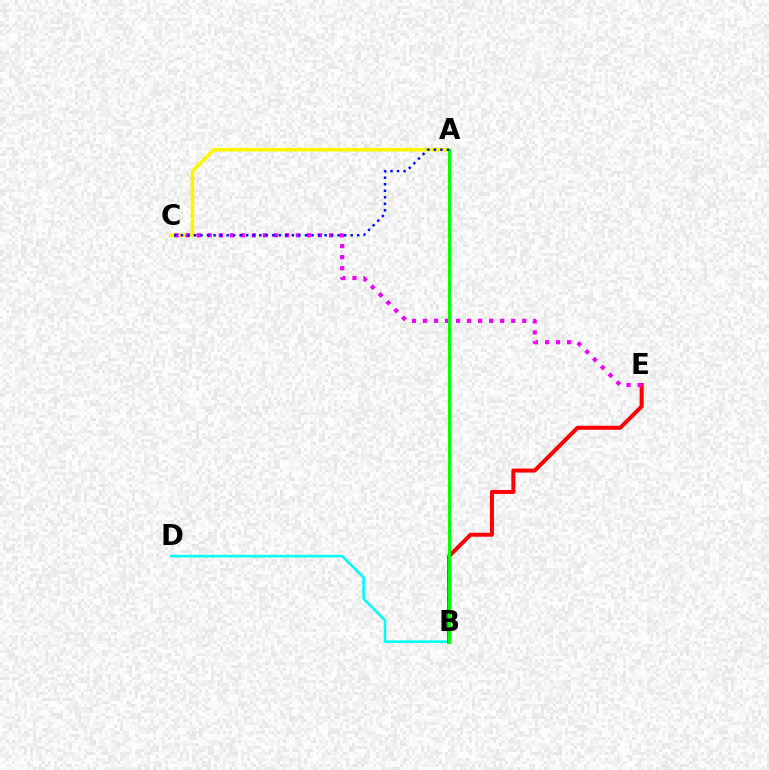{('A', 'C'): [{'color': '#fcf500', 'line_style': 'solid', 'thickness': 2.57}, {'color': '#0010ff', 'line_style': 'dotted', 'thickness': 1.77}], ('B', 'D'): [{'color': '#00fff6', 'line_style': 'solid', 'thickness': 1.88}], ('B', 'E'): [{'color': '#ff0000', 'line_style': 'solid', 'thickness': 2.88}], ('C', 'E'): [{'color': '#ee00ff', 'line_style': 'dotted', 'thickness': 3.0}], ('A', 'B'): [{'color': '#08ff00', 'line_style': 'solid', 'thickness': 2.21}]}